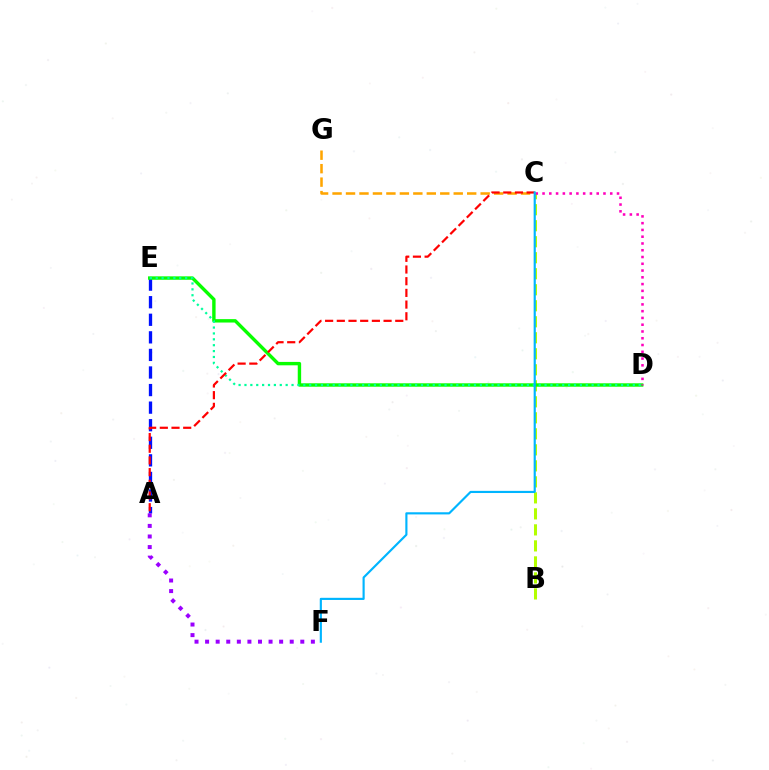{('B', 'C'): [{'color': '#b3ff00', 'line_style': 'dashed', 'thickness': 2.17}], ('A', 'E'): [{'color': '#0010ff', 'line_style': 'dashed', 'thickness': 2.39}], ('D', 'E'): [{'color': '#08ff00', 'line_style': 'solid', 'thickness': 2.45}, {'color': '#00ff9d', 'line_style': 'dotted', 'thickness': 1.6}], ('A', 'F'): [{'color': '#9b00ff', 'line_style': 'dotted', 'thickness': 2.87}], ('C', 'D'): [{'color': '#ff00bd', 'line_style': 'dotted', 'thickness': 1.84}], ('C', 'G'): [{'color': '#ffa500', 'line_style': 'dashed', 'thickness': 1.83}], ('A', 'C'): [{'color': '#ff0000', 'line_style': 'dashed', 'thickness': 1.59}], ('C', 'F'): [{'color': '#00b5ff', 'line_style': 'solid', 'thickness': 1.55}]}